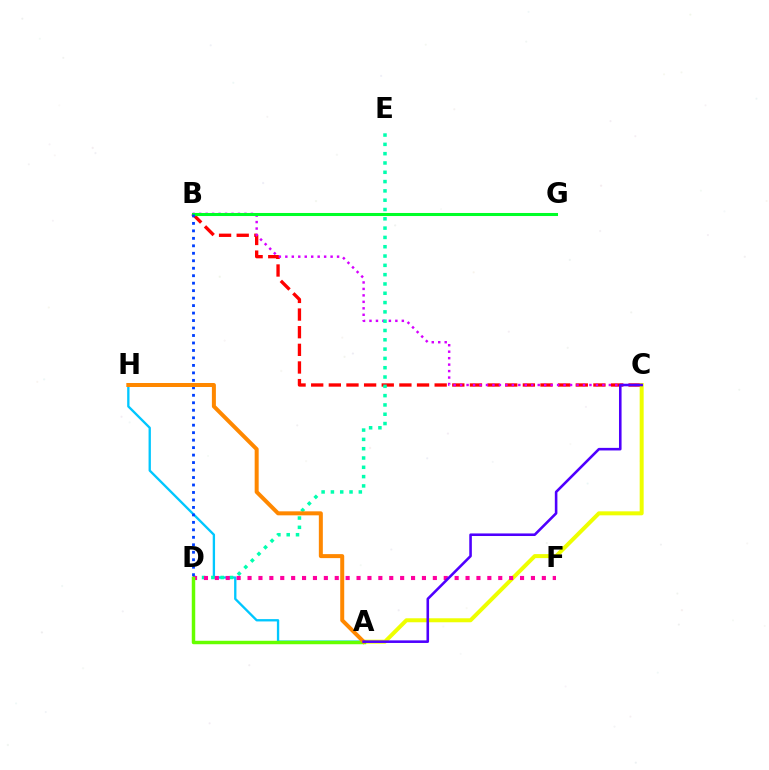{('A', 'H'): [{'color': '#00c7ff', 'line_style': 'solid', 'thickness': 1.68}, {'color': '#ff8800', 'line_style': 'solid', 'thickness': 2.88}], ('B', 'C'): [{'color': '#ff0000', 'line_style': 'dashed', 'thickness': 2.4}, {'color': '#d600ff', 'line_style': 'dotted', 'thickness': 1.76}], ('A', 'C'): [{'color': '#eeff00', 'line_style': 'solid', 'thickness': 2.87}, {'color': '#4f00ff', 'line_style': 'solid', 'thickness': 1.86}], ('B', 'G'): [{'color': '#00ff27', 'line_style': 'solid', 'thickness': 2.19}], ('D', 'E'): [{'color': '#00ffaf', 'line_style': 'dotted', 'thickness': 2.53}], ('D', 'F'): [{'color': '#ff00a0', 'line_style': 'dotted', 'thickness': 2.96}], ('A', 'D'): [{'color': '#66ff00', 'line_style': 'solid', 'thickness': 2.49}], ('B', 'D'): [{'color': '#003fff', 'line_style': 'dotted', 'thickness': 2.03}]}